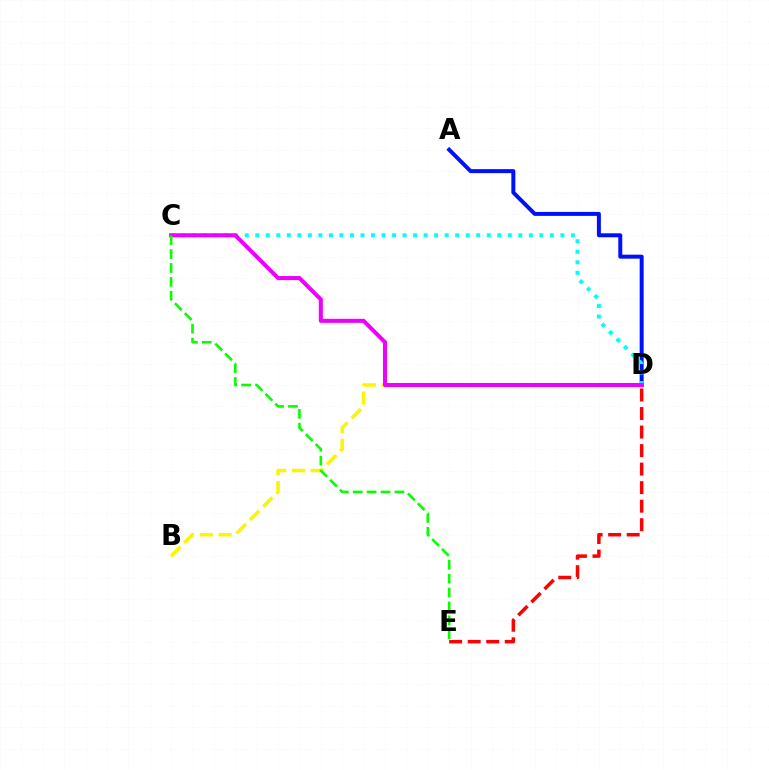{('A', 'D'): [{'color': '#0010ff', 'line_style': 'solid', 'thickness': 2.86}], ('C', 'D'): [{'color': '#00fff6', 'line_style': 'dotted', 'thickness': 2.86}, {'color': '#ee00ff', 'line_style': 'solid', 'thickness': 2.92}], ('D', 'E'): [{'color': '#ff0000', 'line_style': 'dashed', 'thickness': 2.52}], ('B', 'D'): [{'color': '#fcf500', 'line_style': 'dashed', 'thickness': 2.55}], ('C', 'E'): [{'color': '#08ff00', 'line_style': 'dashed', 'thickness': 1.89}]}